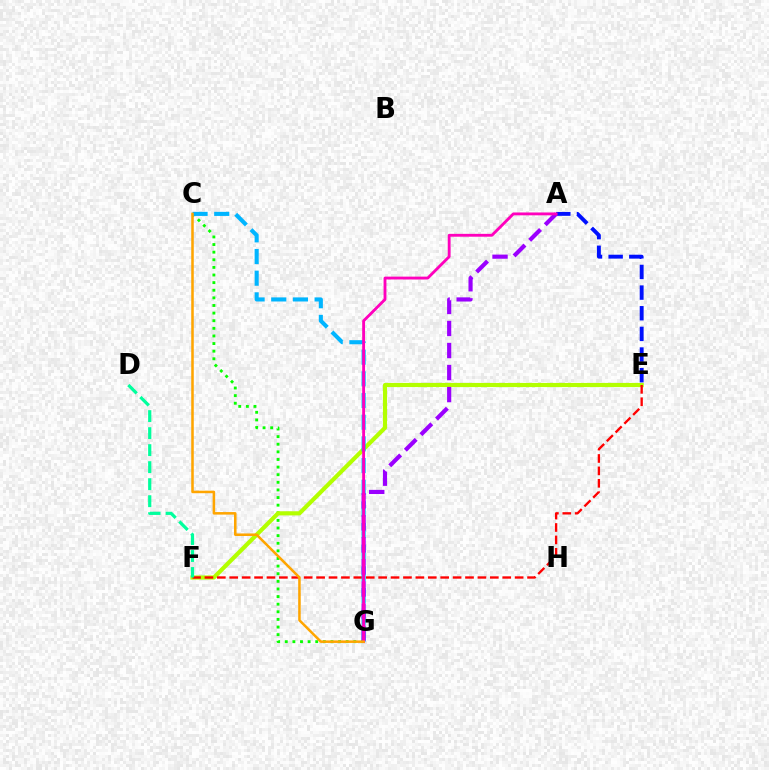{('C', 'G'): [{'color': '#08ff00', 'line_style': 'dotted', 'thickness': 2.07}, {'color': '#00b5ff', 'line_style': 'dashed', 'thickness': 2.94}, {'color': '#ffa500', 'line_style': 'solid', 'thickness': 1.83}], ('E', 'F'): [{'color': '#b3ff00', 'line_style': 'solid', 'thickness': 2.99}, {'color': '#ff0000', 'line_style': 'dashed', 'thickness': 1.69}], ('A', 'E'): [{'color': '#0010ff', 'line_style': 'dashed', 'thickness': 2.8}], ('A', 'G'): [{'color': '#9b00ff', 'line_style': 'dashed', 'thickness': 2.99}, {'color': '#ff00bd', 'line_style': 'solid', 'thickness': 2.05}], ('D', 'F'): [{'color': '#00ff9d', 'line_style': 'dashed', 'thickness': 2.31}]}